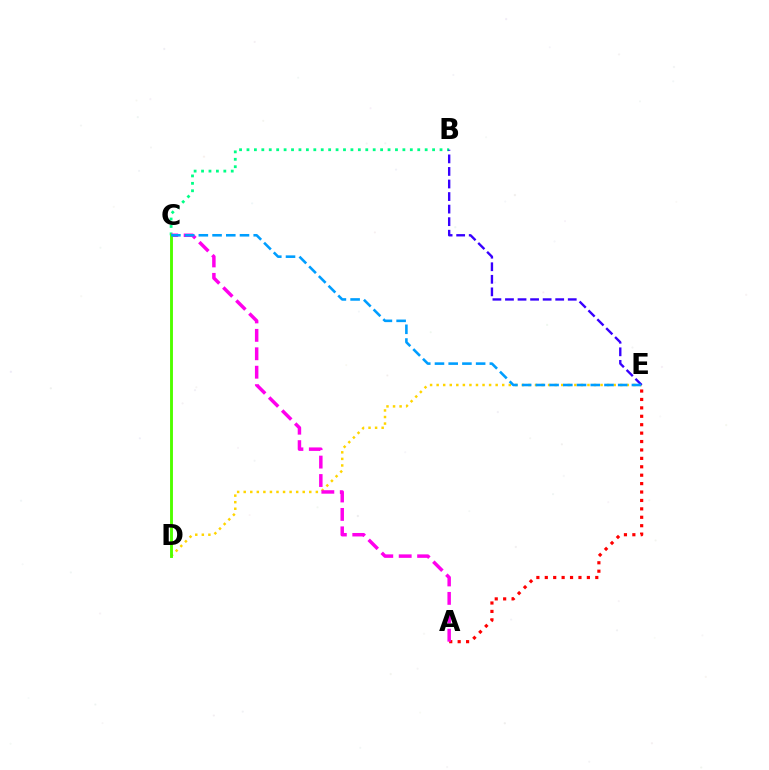{('B', 'C'): [{'color': '#00ff86', 'line_style': 'dotted', 'thickness': 2.02}], ('D', 'E'): [{'color': '#ffd500', 'line_style': 'dotted', 'thickness': 1.78}], ('A', 'E'): [{'color': '#ff0000', 'line_style': 'dotted', 'thickness': 2.29}], ('A', 'C'): [{'color': '#ff00ed', 'line_style': 'dashed', 'thickness': 2.5}], ('B', 'E'): [{'color': '#3700ff', 'line_style': 'dashed', 'thickness': 1.71}], ('C', 'D'): [{'color': '#4fff00', 'line_style': 'solid', 'thickness': 2.08}], ('C', 'E'): [{'color': '#009eff', 'line_style': 'dashed', 'thickness': 1.86}]}